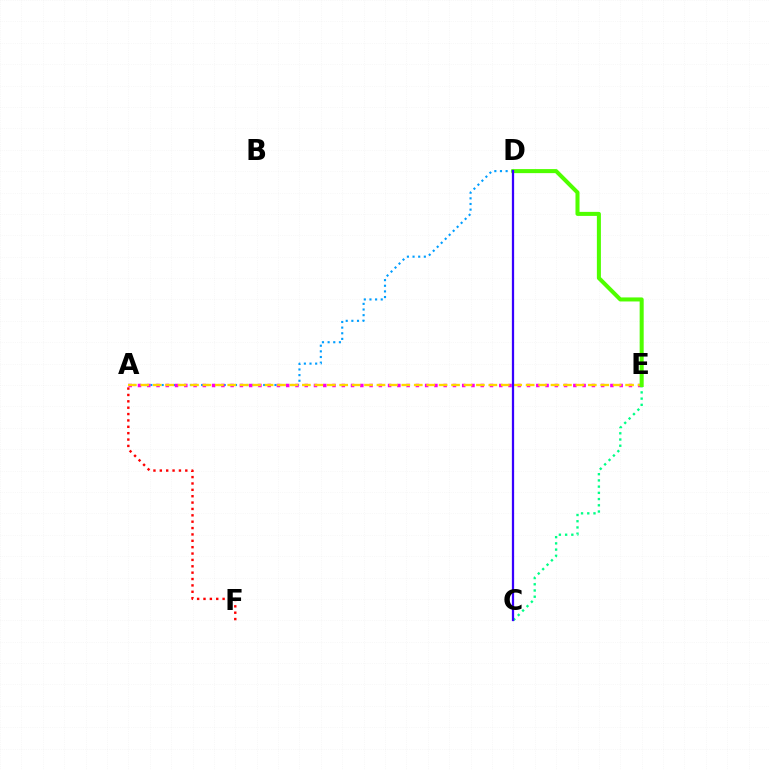{('A', 'D'): [{'color': '#009eff', 'line_style': 'dotted', 'thickness': 1.53}], ('A', 'E'): [{'color': '#ff00ed', 'line_style': 'dotted', 'thickness': 2.52}, {'color': '#ffd500', 'line_style': 'dashed', 'thickness': 1.69}], ('C', 'E'): [{'color': '#00ff86', 'line_style': 'dotted', 'thickness': 1.69}], ('A', 'F'): [{'color': '#ff0000', 'line_style': 'dotted', 'thickness': 1.73}], ('D', 'E'): [{'color': '#4fff00', 'line_style': 'solid', 'thickness': 2.91}], ('C', 'D'): [{'color': '#3700ff', 'line_style': 'solid', 'thickness': 1.62}]}